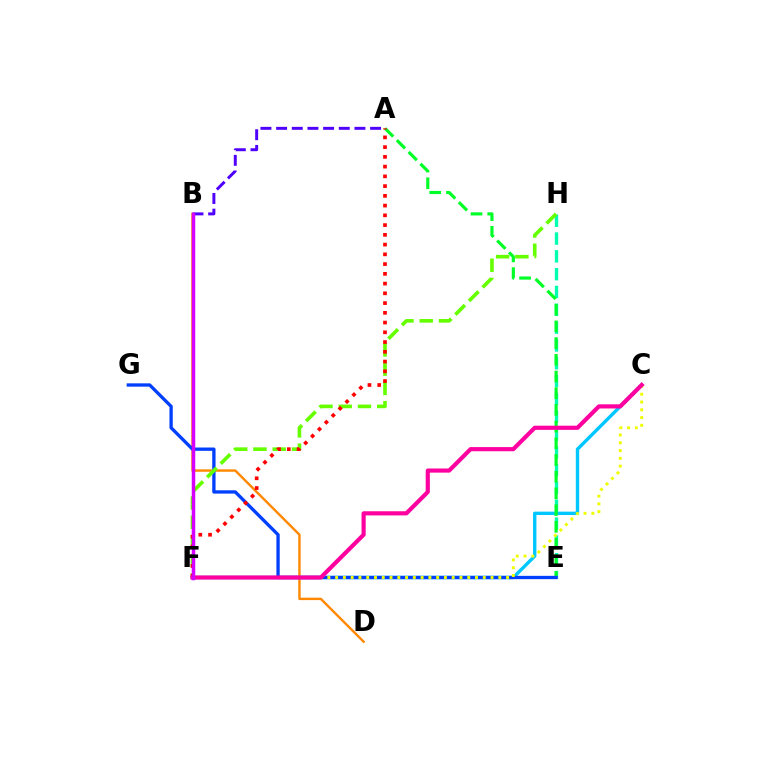{('C', 'F'): [{'color': '#00c7ff', 'line_style': 'solid', 'thickness': 2.43}, {'color': '#eeff00', 'line_style': 'dotted', 'thickness': 2.11}, {'color': '#ff00a0', 'line_style': 'solid', 'thickness': 2.99}], ('E', 'H'): [{'color': '#00ffaf', 'line_style': 'dashed', 'thickness': 2.42}], ('A', 'E'): [{'color': '#00ff27', 'line_style': 'dashed', 'thickness': 2.27}], ('B', 'D'): [{'color': '#ff8800', 'line_style': 'solid', 'thickness': 1.74}], ('E', 'G'): [{'color': '#003fff', 'line_style': 'solid', 'thickness': 2.39}], ('F', 'H'): [{'color': '#66ff00', 'line_style': 'dashed', 'thickness': 2.62}], ('A', 'B'): [{'color': '#4f00ff', 'line_style': 'dashed', 'thickness': 2.13}], ('A', 'F'): [{'color': '#ff0000', 'line_style': 'dotted', 'thickness': 2.65}], ('B', 'F'): [{'color': '#d600ff', 'line_style': 'solid', 'thickness': 2.52}]}